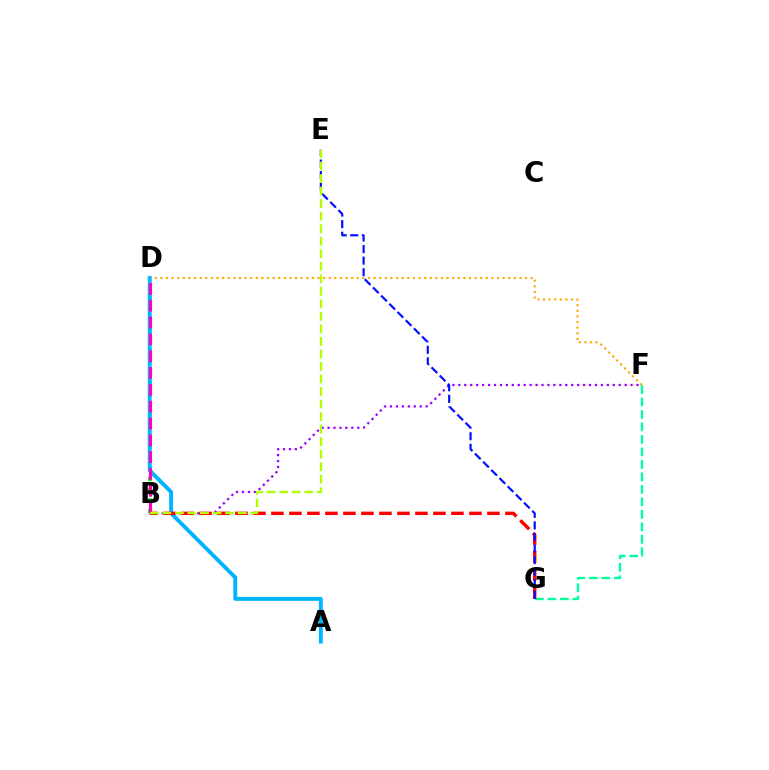{('B', 'F'): [{'color': '#9b00ff', 'line_style': 'dotted', 'thickness': 1.61}], ('D', 'F'): [{'color': '#ffa500', 'line_style': 'dotted', 'thickness': 1.52}], ('B', 'D'): [{'color': '#08ff00', 'line_style': 'dotted', 'thickness': 2.9}, {'color': '#ff00bd', 'line_style': 'dashed', 'thickness': 2.29}], ('A', 'D'): [{'color': '#00b5ff', 'line_style': 'solid', 'thickness': 2.81}], ('F', 'G'): [{'color': '#00ff9d', 'line_style': 'dashed', 'thickness': 1.7}], ('B', 'G'): [{'color': '#ff0000', 'line_style': 'dashed', 'thickness': 2.45}], ('E', 'G'): [{'color': '#0010ff', 'line_style': 'dashed', 'thickness': 1.57}], ('B', 'E'): [{'color': '#b3ff00', 'line_style': 'dashed', 'thickness': 1.7}]}